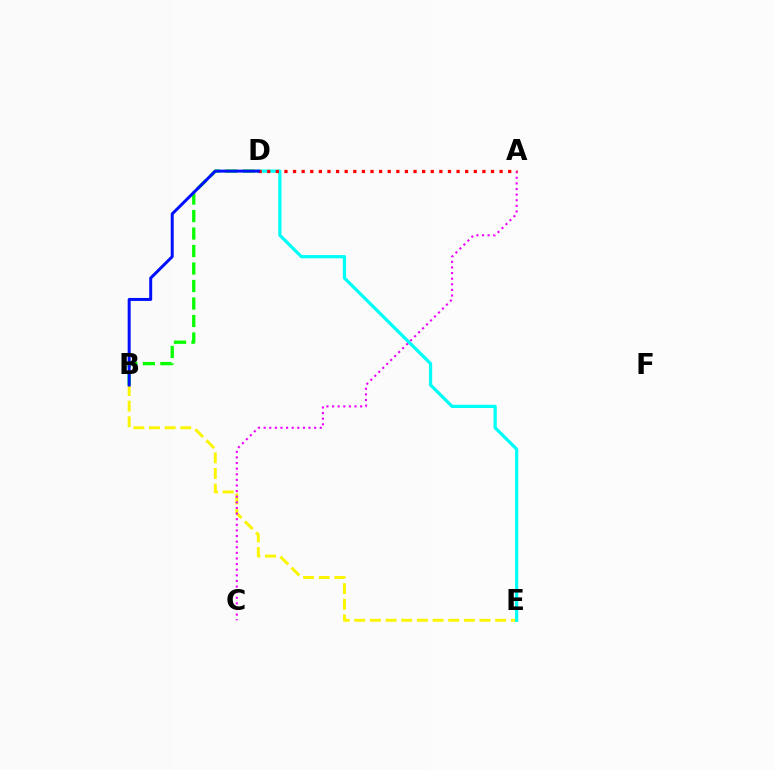{('B', 'D'): [{'color': '#08ff00', 'line_style': 'dashed', 'thickness': 2.38}, {'color': '#0010ff', 'line_style': 'solid', 'thickness': 2.15}], ('B', 'E'): [{'color': '#fcf500', 'line_style': 'dashed', 'thickness': 2.13}], ('D', 'E'): [{'color': '#00fff6', 'line_style': 'solid', 'thickness': 2.33}], ('A', 'C'): [{'color': '#ee00ff', 'line_style': 'dotted', 'thickness': 1.53}], ('A', 'D'): [{'color': '#ff0000', 'line_style': 'dotted', 'thickness': 2.34}]}